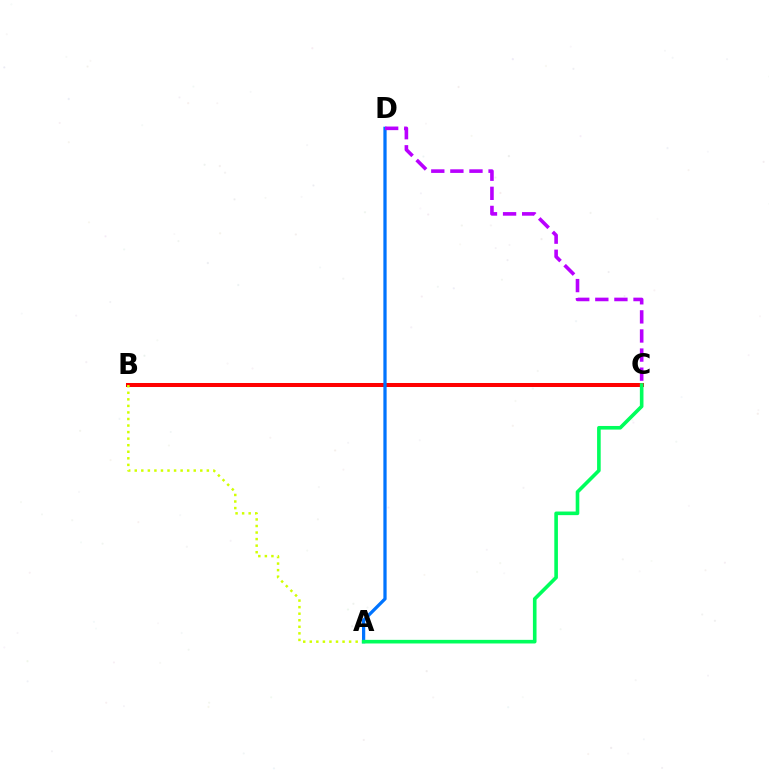{('B', 'C'): [{'color': '#ff0000', 'line_style': 'solid', 'thickness': 2.89}], ('A', 'D'): [{'color': '#0074ff', 'line_style': 'solid', 'thickness': 2.34}], ('A', 'B'): [{'color': '#d1ff00', 'line_style': 'dotted', 'thickness': 1.78}], ('A', 'C'): [{'color': '#00ff5c', 'line_style': 'solid', 'thickness': 2.6}], ('C', 'D'): [{'color': '#b900ff', 'line_style': 'dashed', 'thickness': 2.59}]}